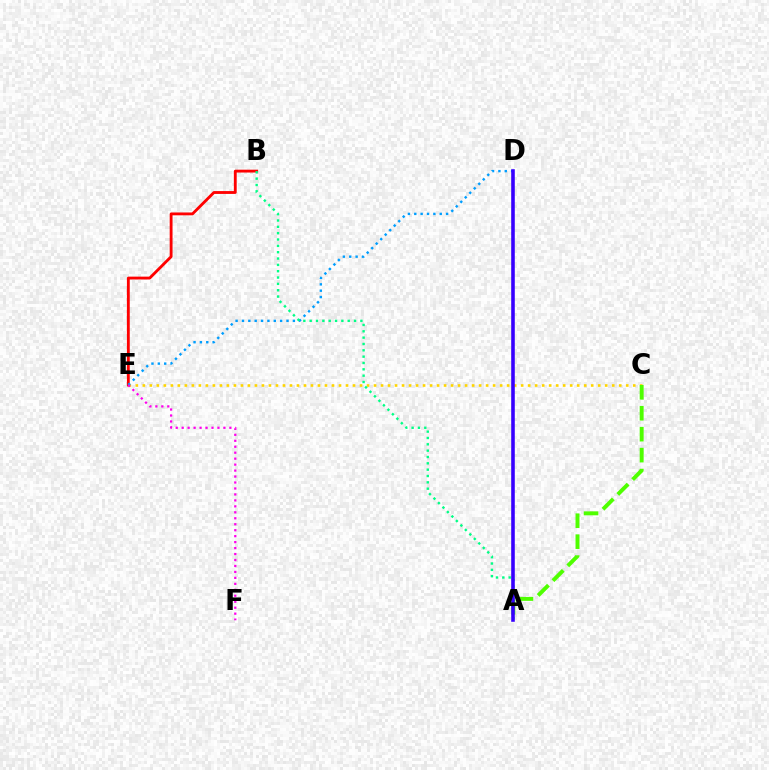{('C', 'E'): [{'color': '#ffd500', 'line_style': 'dotted', 'thickness': 1.9}], ('B', 'E'): [{'color': '#ff0000', 'line_style': 'solid', 'thickness': 2.05}], ('A', 'C'): [{'color': '#4fff00', 'line_style': 'dashed', 'thickness': 2.84}], ('D', 'E'): [{'color': '#009eff', 'line_style': 'dotted', 'thickness': 1.73}], ('A', 'B'): [{'color': '#00ff86', 'line_style': 'dotted', 'thickness': 1.72}], ('E', 'F'): [{'color': '#ff00ed', 'line_style': 'dotted', 'thickness': 1.62}], ('A', 'D'): [{'color': '#3700ff', 'line_style': 'solid', 'thickness': 2.57}]}